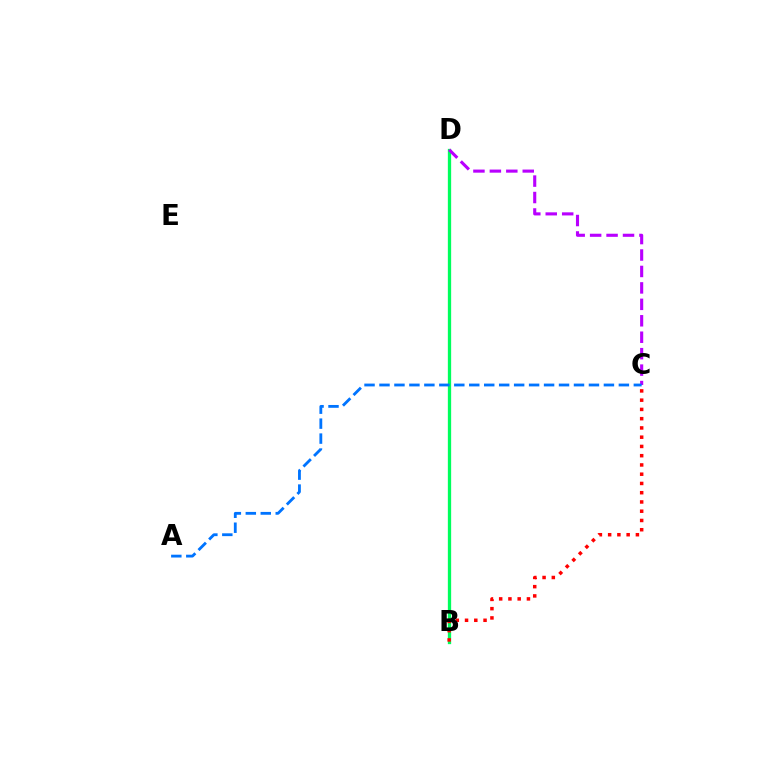{('B', 'D'): [{'color': '#d1ff00', 'line_style': 'dotted', 'thickness': 1.8}, {'color': '#00ff5c', 'line_style': 'solid', 'thickness': 2.37}], ('C', 'D'): [{'color': '#b900ff', 'line_style': 'dashed', 'thickness': 2.23}], ('A', 'C'): [{'color': '#0074ff', 'line_style': 'dashed', 'thickness': 2.03}], ('B', 'C'): [{'color': '#ff0000', 'line_style': 'dotted', 'thickness': 2.51}]}